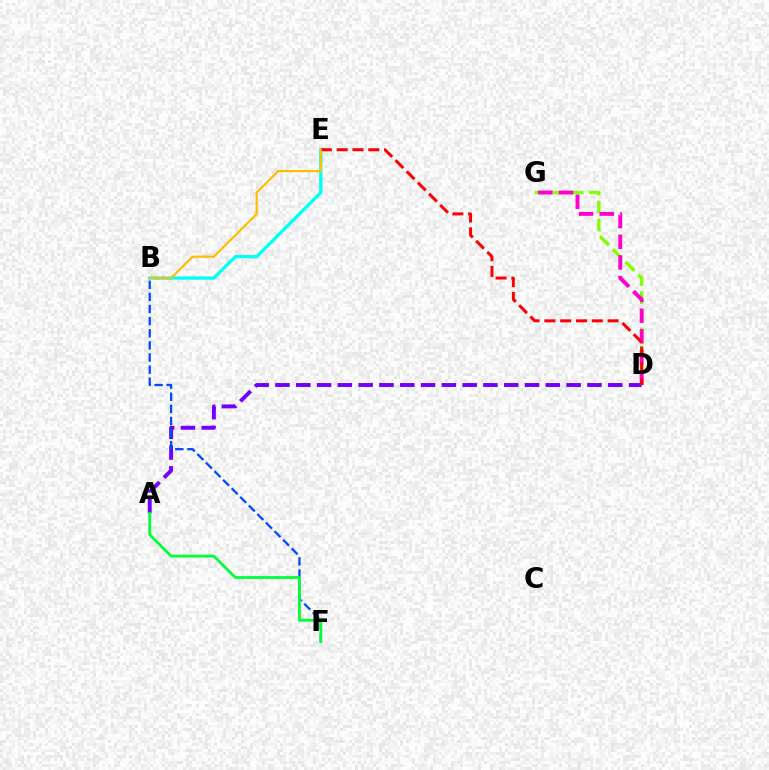{('B', 'E'): [{'color': '#00fff6', 'line_style': 'solid', 'thickness': 2.36}, {'color': '#ffbd00', 'line_style': 'solid', 'thickness': 1.55}], ('D', 'G'): [{'color': '#84ff00', 'line_style': 'dashed', 'thickness': 2.46}, {'color': '#ff00cf', 'line_style': 'dashed', 'thickness': 2.81}], ('A', 'D'): [{'color': '#7200ff', 'line_style': 'dashed', 'thickness': 2.83}], ('B', 'F'): [{'color': '#004bff', 'line_style': 'dashed', 'thickness': 1.65}], ('A', 'F'): [{'color': '#00ff39', 'line_style': 'solid', 'thickness': 2.0}], ('D', 'E'): [{'color': '#ff0000', 'line_style': 'dashed', 'thickness': 2.15}]}